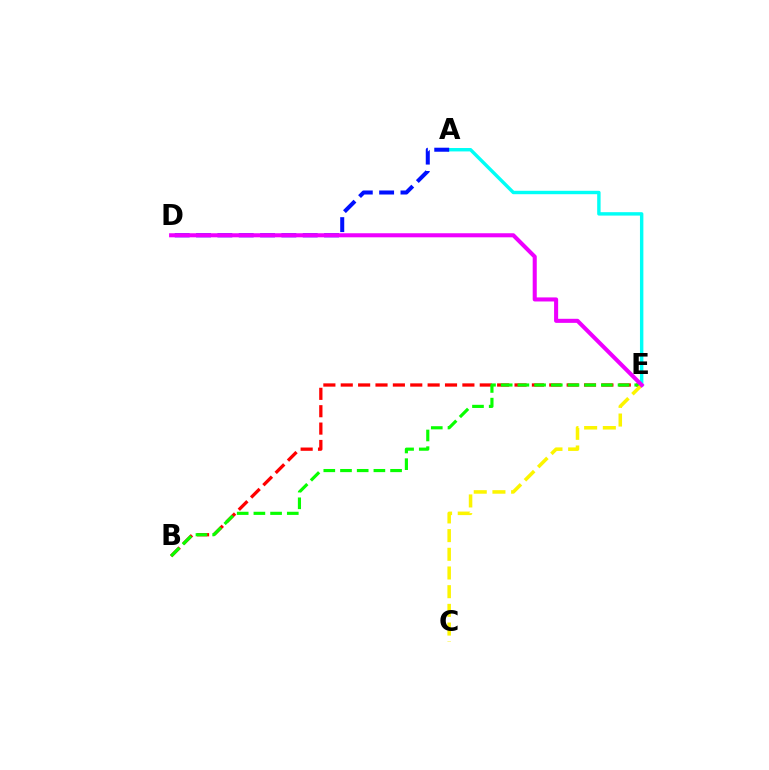{('B', 'E'): [{'color': '#ff0000', 'line_style': 'dashed', 'thickness': 2.36}, {'color': '#08ff00', 'line_style': 'dashed', 'thickness': 2.27}], ('A', 'E'): [{'color': '#00fff6', 'line_style': 'solid', 'thickness': 2.46}], ('A', 'D'): [{'color': '#0010ff', 'line_style': 'dashed', 'thickness': 2.9}], ('C', 'E'): [{'color': '#fcf500', 'line_style': 'dashed', 'thickness': 2.54}], ('D', 'E'): [{'color': '#ee00ff', 'line_style': 'solid', 'thickness': 2.93}]}